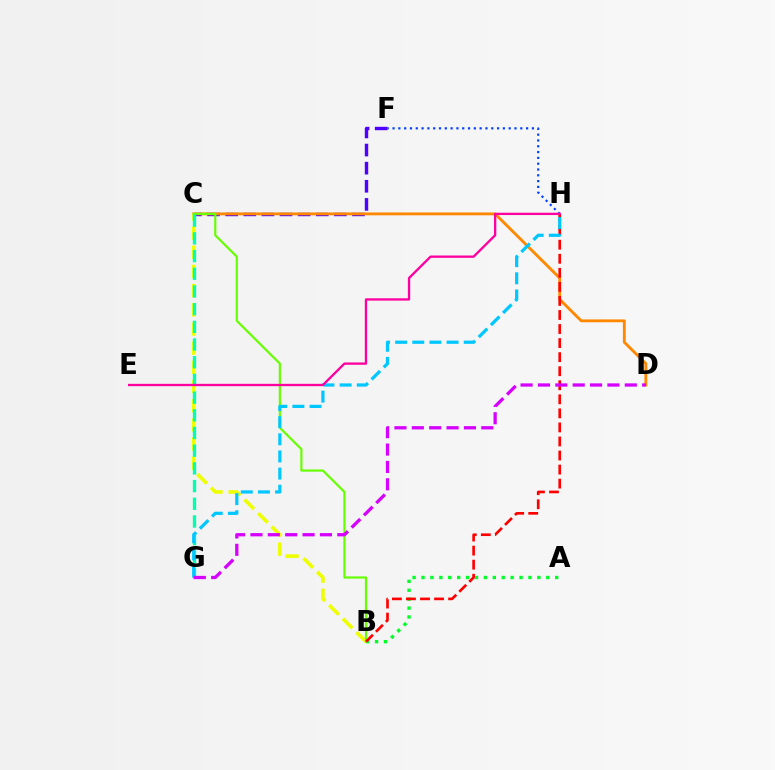{('C', 'F'): [{'color': '#4f00ff', 'line_style': 'dashed', 'thickness': 2.46}], ('C', 'D'): [{'color': '#ff8800', 'line_style': 'solid', 'thickness': 2.05}], ('A', 'B'): [{'color': '#00ff27', 'line_style': 'dotted', 'thickness': 2.42}], ('B', 'C'): [{'color': '#eeff00', 'line_style': 'dashed', 'thickness': 2.61}, {'color': '#66ff00', 'line_style': 'solid', 'thickness': 1.58}], ('C', 'G'): [{'color': '#00ffaf', 'line_style': 'dashed', 'thickness': 2.4}], ('B', 'H'): [{'color': '#ff0000', 'line_style': 'dashed', 'thickness': 1.91}], ('F', 'H'): [{'color': '#003fff', 'line_style': 'dotted', 'thickness': 1.58}], ('G', 'H'): [{'color': '#00c7ff', 'line_style': 'dashed', 'thickness': 2.33}], ('E', 'H'): [{'color': '#ff00a0', 'line_style': 'solid', 'thickness': 1.68}], ('D', 'G'): [{'color': '#d600ff', 'line_style': 'dashed', 'thickness': 2.36}]}